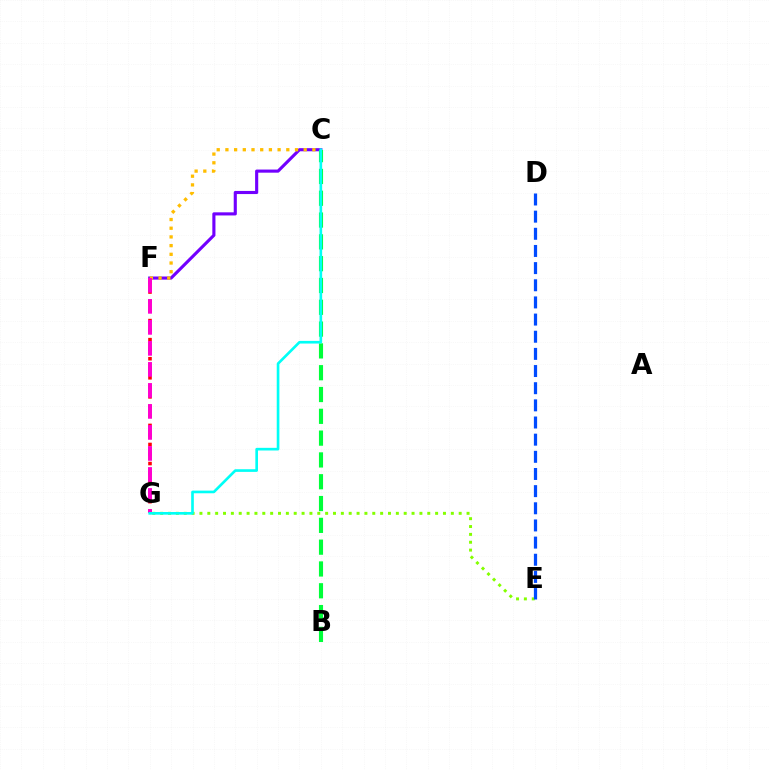{('C', 'F'): [{'color': '#7200ff', 'line_style': 'solid', 'thickness': 2.25}, {'color': '#ffbd00', 'line_style': 'dotted', 'thickness': 2.36}], ('E', 'G'): [{'color': '#84ff00', 'line_style': 'dotted', 'thickness': 2.13}], ('B', 'C'): [{'color': '#00ff39', 'line_style': 'dashed', 'thickness': 2.96}], ('F', 'G'): [{'color': '#ff0000', 'line_style': 'dotted', 'thickness': 2.59}, {'color': '#ff00cf', 'line_style': 'dashed', 'thickness': 2.85}], ('D', 'E'): [{'color': '#004bff', 'line_style': 'dashed', 'thickness': 2.33}], ('C', 'G'): [{'color': '#00fff6', 'line_style': 'solid', 'thickness': 1.91}]}